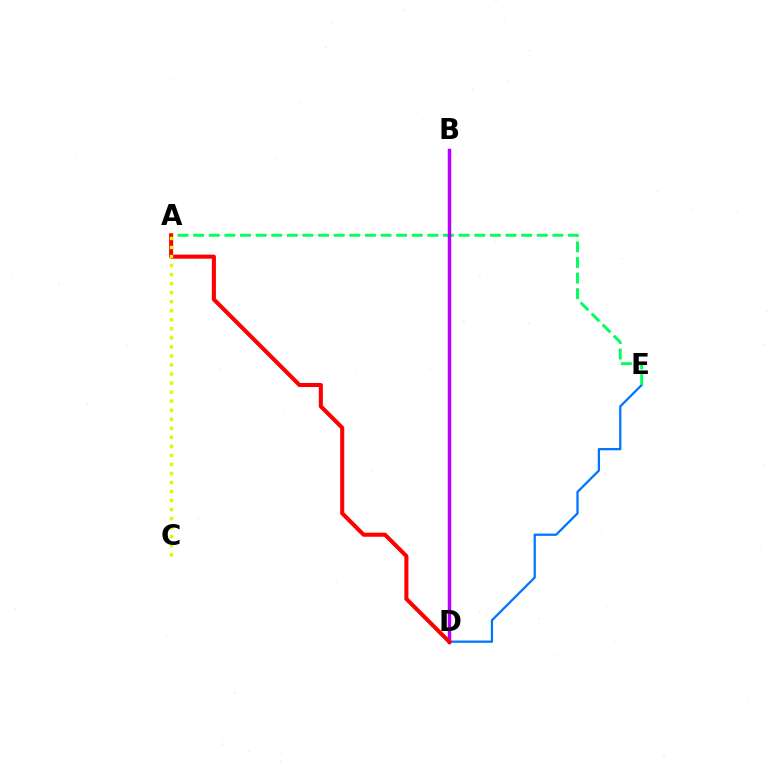{('D', 'E'): [{'color': '#0074ff', 'line_style': 'solid', 'thickness': 1.63}], ('A', 'E'): [{'color': '#00ff5c', 'line_style': 'dashed', 'thickness': 2.12}], ('B', 'D'): [{'color': '#b900ff', 'line_style': 'solid', 'thickness': 2.5}], ('A', 'D'): [{'color': '#ff0000', 'line_style': 'solid', 'thickness': 2.93}], ('A', 'C'): [{'color': '#d1ff00', 'line_style': 'dotted', 'thickness': 2.46}]}